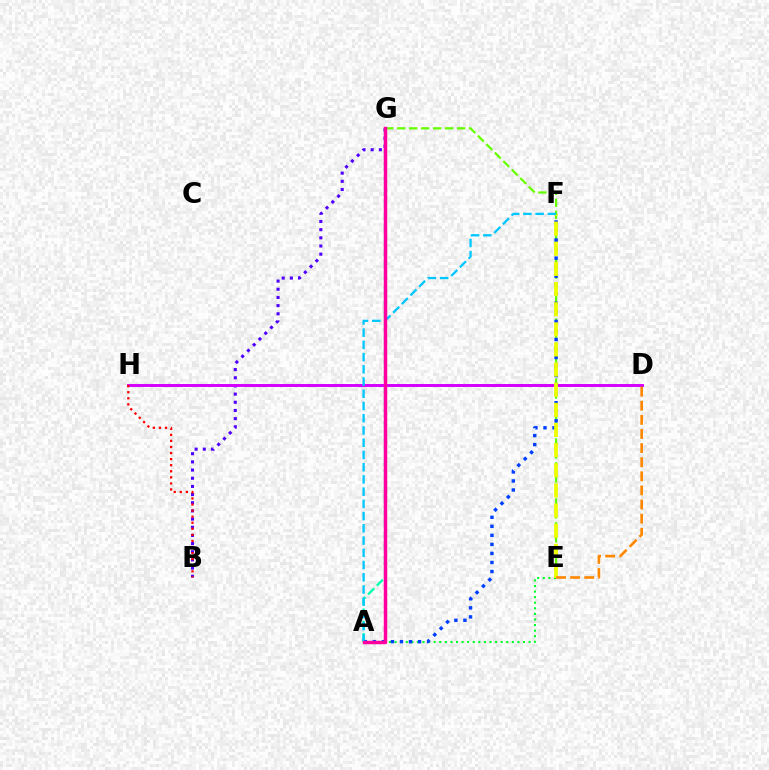{('A', 'E'): [{'color': '#00ff27', 'line_style': 'dotted', 'thickness': 1.52}], ('B', 'G'): [{'color': '#4f00ff', 'line_style': 'dotted', 'thickness': 2.22}], ('E', 'G'): [{'color': '#66ff00', 'line_style': 'dashed', 'thickness': 1.63}], ('A', 'G'): [{'color': '#00ffaf', 'line_style': 'dashed', 'thickness': 1.67}, {'color': '#ff00a0', 'line_style': 'solid', 'thickness': 2.49}], ('D', 'H'): [{'color': '#d600ff', 'line_style': 'solid', 'thickness': 2.13}], ('A', 'F'): [{'color': '#003fff', 'line_style': 'dotted', 'thickness': 2.46}, {'color': '#00c7ff', 'line_style': 'dashed', 'thickness': 1.66}], ('E', 'F'): [{'color': '#eeff00', 'line_style': 'dashed', 'thickness': 2.74}], ('B', 'H'): [{'color': '#ff0000', 'line_style': 'dotted', 'thickness': 1.65}], ('D', 'E'): [{'color': '#ff8800', 'line_style': 'dashed', 'thickness': 1.92}]}